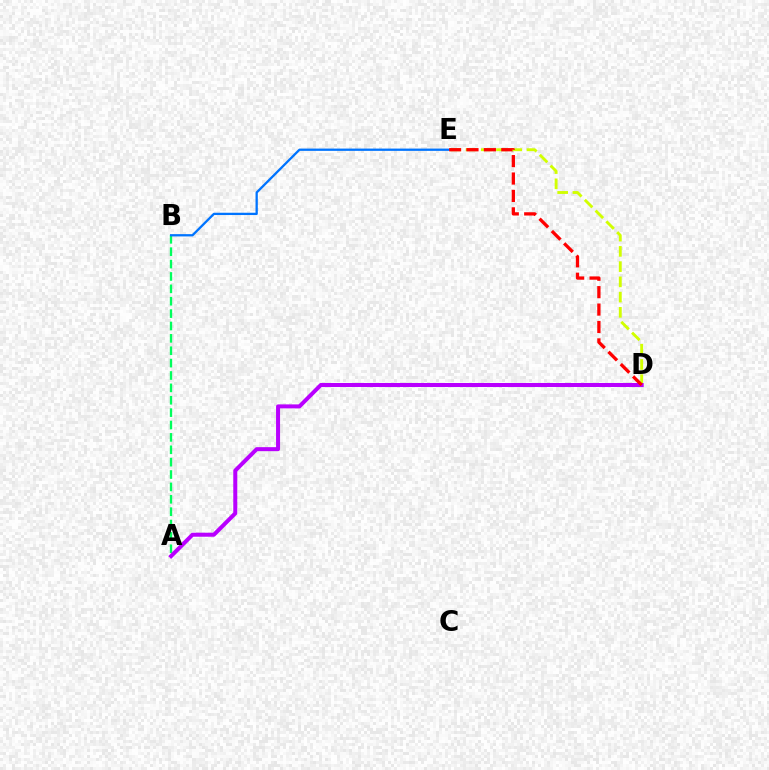{('D', 'E'): [{'color': '#d1ff00', 'line_style': 'dashed', 'thickness': 2.07}, {'color': '#ff0000', 'line_style': 'dashed', 'thickness': 2.37}], ('A', 'B'): [{'color': '#00ff5c', 'line_style': 'dashed', 'thickness': 1.68}], ('A', 'D'): [{'color': '#b900ff', 'line_style': 'solid', 'thickness': 2.88}], ('B', 'E'): [{'color': '#0074ff', 'line_style': 'solid', 'thickness': 1.65}]}